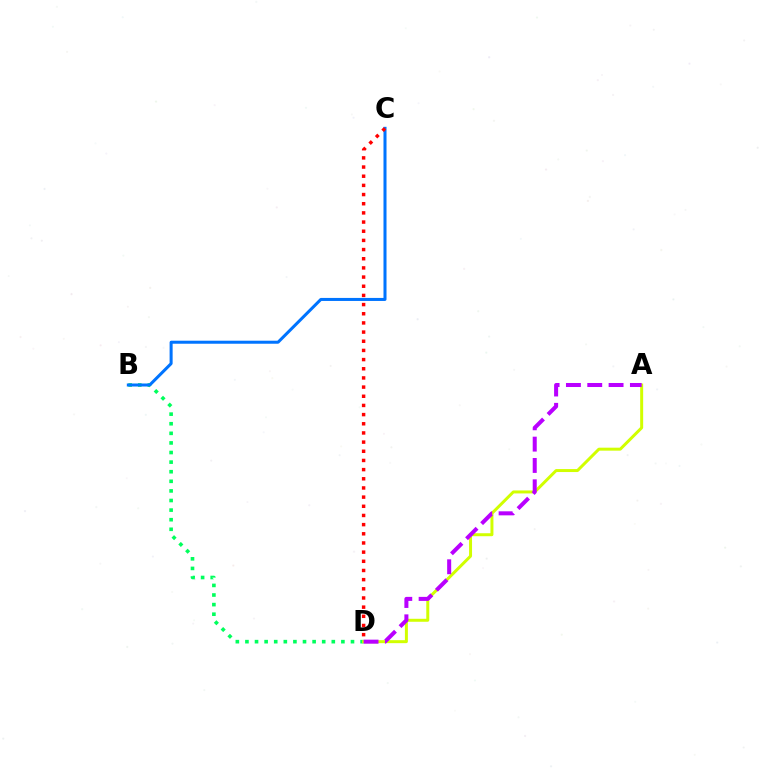{('B', 'D'): [{'color': '#00ff5c', 'line_style': 'dotted', 'thickness': 2.61}], ('A', 'D'): [{'color': '#d1ff00', 'line_style': 'solid', 'thickness': 2.14}, {'color': '#b900ff', 'line_style': 'dashed', 'thickness': 2.9}], ('B', 'C'): [{'color': '#0074ff', 'line_style': 'solid', 'thickness': 2.18}], ('C', 'D'): [{'color': '#ff0000', 'line_style': 'dotted', 'thickness': 2.49}]}